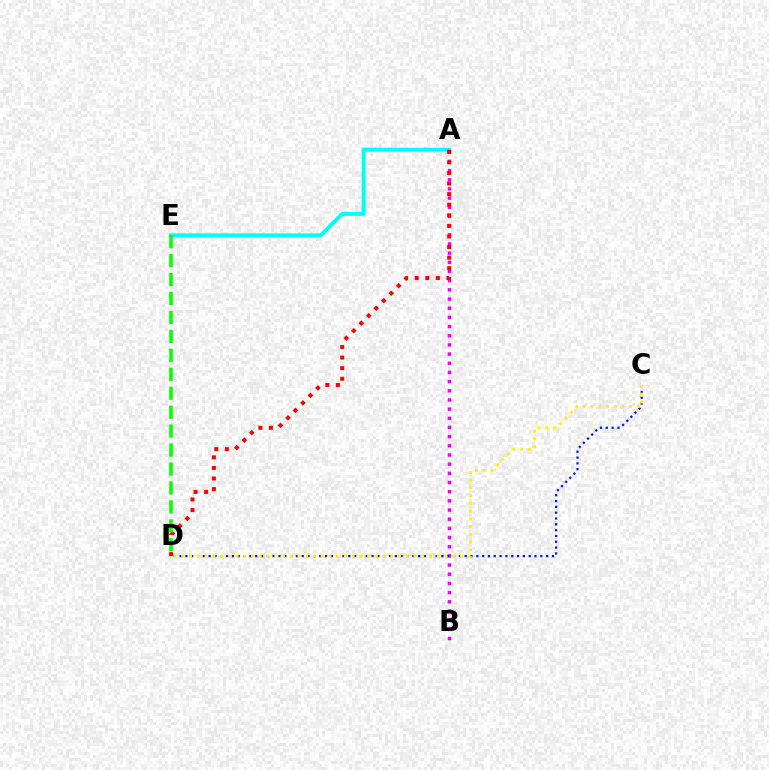{('A', 'B'): [{'color': '#ee00ff', 'line_style': 'dotted', 'thickness': 2.49}], ('A', 'E'): [{'color': '#00fff6', 'line_style': 'solid', 'thickness': 2.8}], ('C', 'D'): [{'color': '#0010ff', 'line_style': 'dotted', 'thickness': 1.58}, {'color': '#fcf500', 'line_style': 'dotted', 'thickness': 2.1}], ('A', 'D'): [{'color': '#ff0000', 'line_style': 'dotted', 'thickness': 2.88}], ('D', 'E'): [{'color': '#08ff00', 'line_style': 'dashed', 'thickness': 2.57}]}